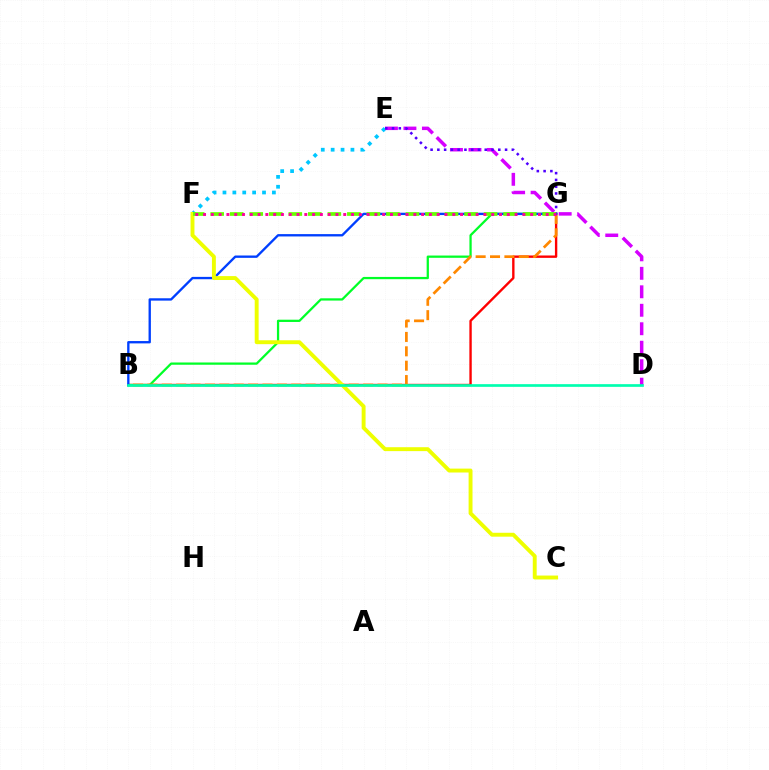{('E', 'F'): [{'color': '#00c7ff', 'line_style': 'dotted', 'thickness': 2.69}], ('B', 'G'): [{'color': '#ff0000', 'line_style': 'solid', 'thickness': 1.71}, {'color': '#00ff27', 'line_style': 'solid', 'thickness': 1.63}, {'color': '#ff8800', 'line_style': 'dashed', 'thickness': 1.95}, {'color': '#003fff', 'line_style': 'solid', 'thickness': 1.69}], ('D', 'E'): [{'color': '#d600ff', 'line_style': 'dashed', 'thickness': 2.51}], ('E', 'G'): [{'color': '#4f00ff', 'line_style': 'dotted', 'thickness': 1.84}], ('C', 'F'): [{'color': '#eeff00', 'line_style': 'solid', 'thickness': 2.81}], ('F', 'G'): [{'color': '#66ff00', 'line_style': 'dashed', 'thickness': 2.65}, {'color': '#ff00a0', 'line_style': 'dotted', 'thickness': 2.12}], ('B', 'D'): [{'color': '#00ffaf', 'line_style': 'solid', 'thickness': 1.93}]}